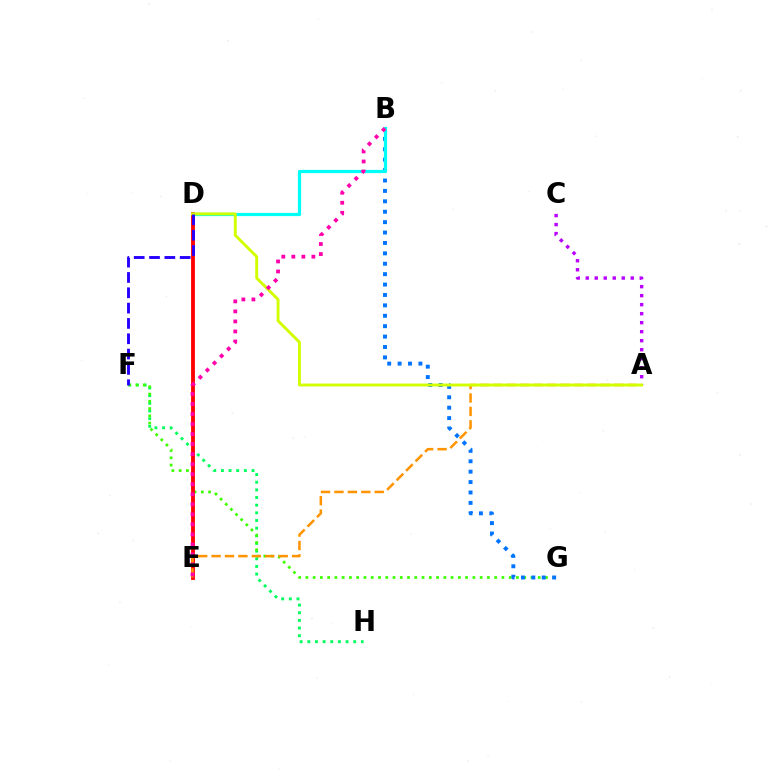{('F', 'H'): [{'color': '#00ff5c', 'line_style': 'dotted', 'thickness': 2.08}], ('F', 'G'): [{'color': '#3dff00', 'line_style': 'dotted', 'thickness': 1.97}], ('D', 'E'): [{'color': '#ff0000', 'line_style': 'solid', 'thickness': 2.76}], ('A', 'E'): [{'color': '#ff9400', 'line_style': 'dashed', 'thickness': 1.82}], ('A', 'C'): [{'color': '#b900ff', 'line_style': 'dotted', 'thickness': 2.45}], ('B', 'G'): [{'color': '#0074ff', 'line_style': 'dotted', 'thickness': 2.83}], ('B', 'D'): [{'color': '#00fff6', 'line_style': 'solid', 'thickness': 2.32}], ('A', 'D'): [{'color': '#d1ff00', 'line_style': 'solid', 'thickness': 2.09}], ('D', 'F'): [{'color': '#2500ff', 'line_style': 'dashed', 'thickness': 2.08}], ('B', 'E'): [{'color': '#ff00ac', 'line_style': 'dotted', 'thickness': 2.72}]}